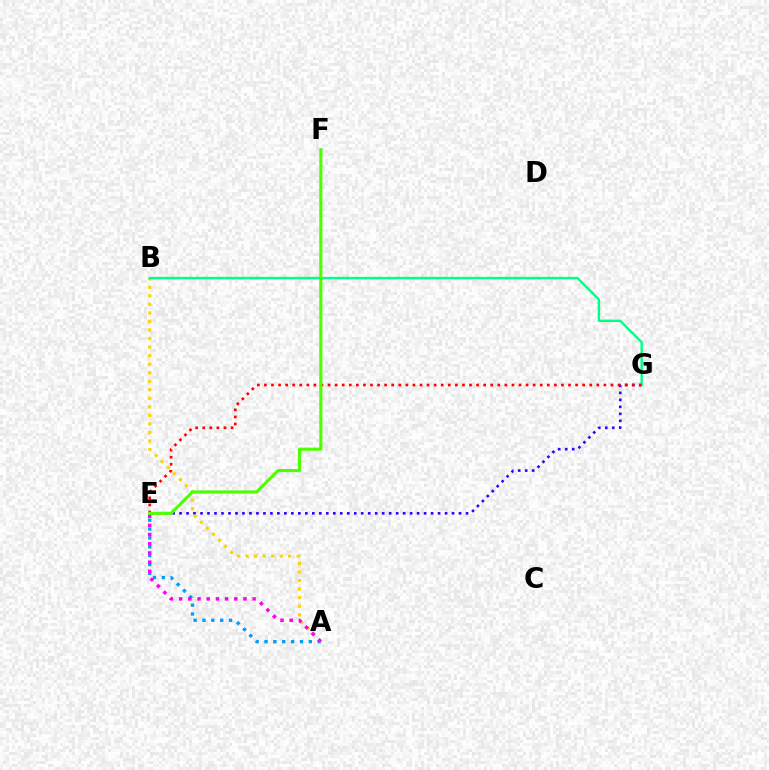{('A', 'E'): [{'color': '#009eff', 'line_style': 'dotted', 'thickness': 2.41}, {'color': '#ff00ed', 'line_style': 'dotted', 'thickness': 2.5}], ('E', 'G'): [{'color': '#3700ff', 'line_style': 'dotted', 'thickness': 1.9}, {'color': '#ff0000', 'line_style': 'dotted', 'thickness': 1.92}], ('A', 'B'): [{'color': '#ffd500', 'line_style': 'dotted', 'thickness': 2.32}], ('B', 'G'): [{'color': '#00ff86', 'line_style': 'solid', 'thickness': 1.73}], ('E', 'F'): [{'color': '#4fff00', 'line_style': 'solid', 'thickness': 2.25}]}